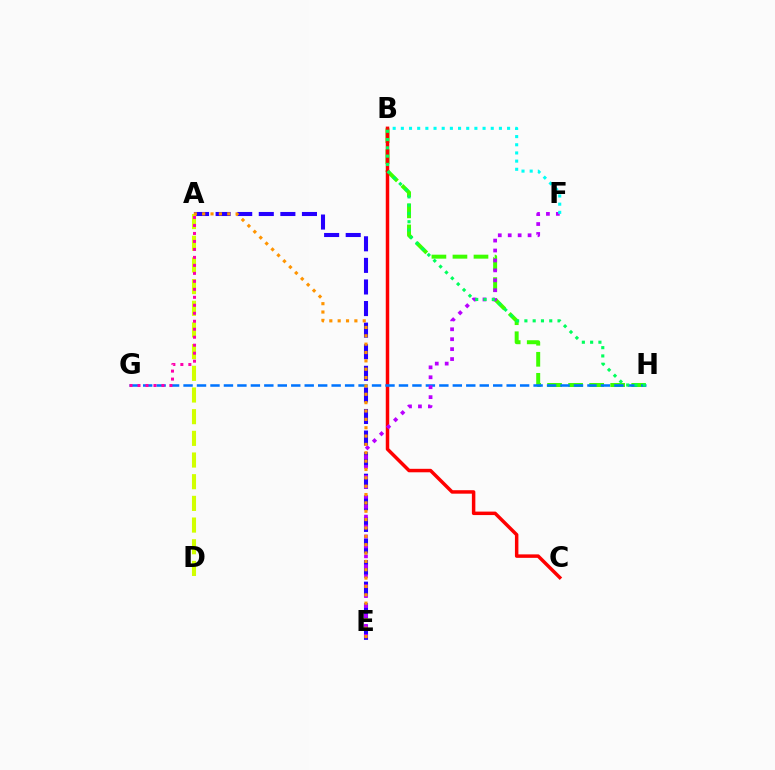{('B', 'H'): [{'color': '#3dff00', 'line_style': 'dashed', 'thickness': 2.86}, {'color': '#00ff5c', 'line_style': 'dotted', 'thickness': 2.25}], ('B', 'C'): [{'color': '#ff0000', 'line_style': 'solid', 'thickness': 2.5}], ('G', 'H'): [{'color': '#0074ff', 'line_style': 'dashed', 'thickness': 1.83}], ('A', 'E'): [{'color': '#2500ff', 'line_style': 'dashed', 'thickness': 2.93}, {'color': '#ff9400', 'line_style': 'dotted', 'thickness': 2.27}], ('E', 'F'): [{'color': '#b900ff', 'line_style': 'dotted', 'thickness': 2.7}], ('A', 'D'): [{'color': '#d1ff00', 'line_style': 'dashed', 'thickness': 2.94}], ('B', 'F'): [{'color': '#00fff6', 'line_style': 'dotted', 'thickness': 2.22}], ('A', 'G'): [{'color': '#ff00ac', 'line_style': 'dotted', 'thickness': 2.17}]}